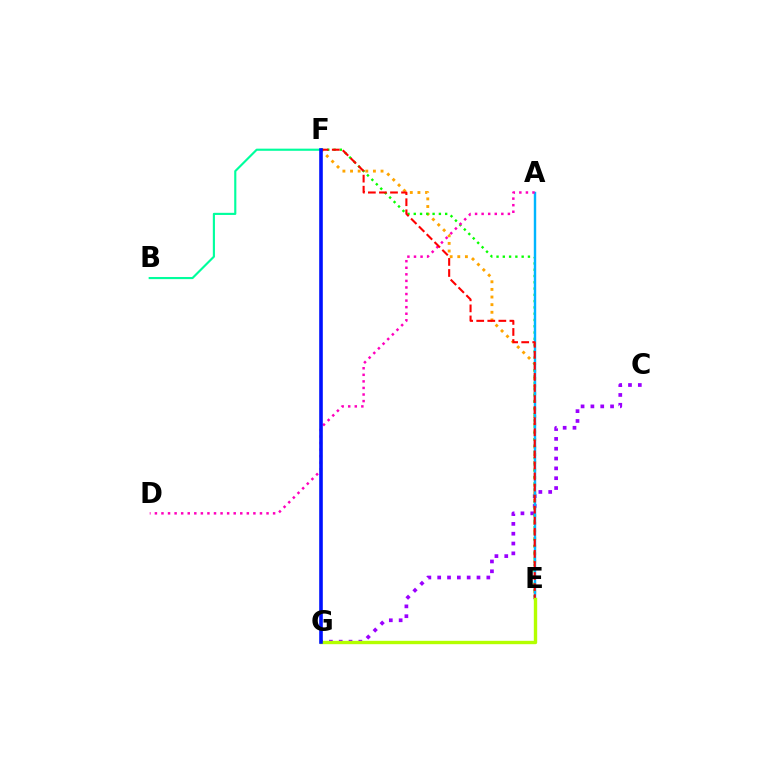{('B', 'F'): [{'color': '#00ff9d', 'line_style': 'solid', 'thickness': 1.54}], ('C', 'G'): [{'color': '#9b00ff', 'line_style': 'dotted', 'thickness': 2.67}], ('E', 'F'): [{'color': '#ffa500', 'line_style': 'dotted', 'thickness': 2.07}, {'color': '#08ff00', 'line_style': 'dotted', 'thickness': 1.71}, {'color': '#ff0000', 'line_style': 'dashed', 'thickness': 1.5}], ('A', 'E'): [{'color': '#00b5ff', 'line_style': 'solid', 'thickness': 1.75}], ('A', 'D'): [{'color': '#ff00bd', 'line_style': 'dotted', 'thickness': 1.78}], ('E', 'G'): [{'color': '#b3ff00', 'line_style': 'solid', 'thickness': 2.43}], ('F', 'G'): [{'color': '#0010ff', 'line_style': 'solid', 'thickness': 2.6}]}